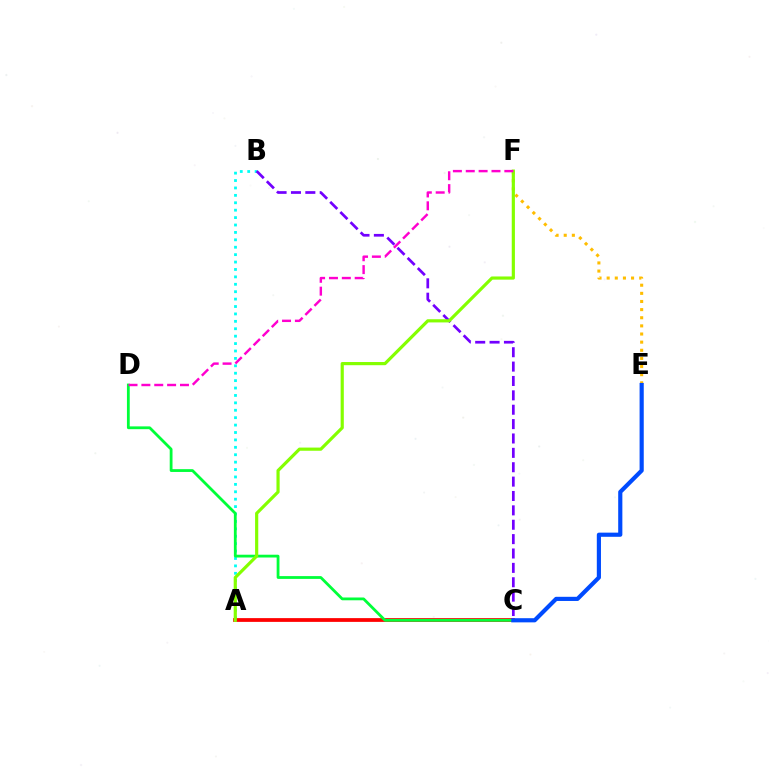{('A', 'B'): [{'color': '#00fff6', 'line_style': 'dotted', 'thickness': 2.01}], ('E', 'F'): [{'color': '#ffbd00', 'line_style': 'dotted', 'thickness': 2.21}], ('B', 'C'): [{'color': '#7200ff', 'line_style': 'dashed', 'thickness': 1.95}], ('A', 'C'): [{'color': '#ff0000', 'line_style': 'solid', 'thickness': 2.71}], ('C', 'D'): [{'color': '#00ff39', 'line_style': 'solid', 'thickness': 2.01}], ('A', 'F'): [{'color': '#84ff00', 'line_style': 'solid', 'thickness': 2.28}], ('C', 'E'): [{'color': '#004bff', 'line_style': 'solid', 'thickness': 2.99}], ('D', 'F'): [{'color': '#ff00cf', 'line_style': 'dashed', 'thickness': 1.75}]}